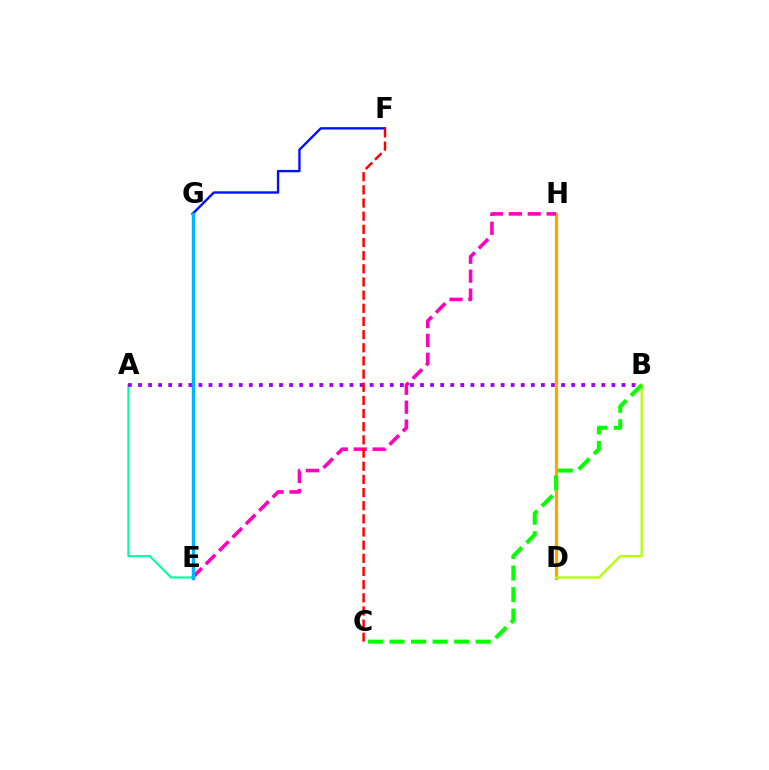{('A', 'E'): [{'color': '#00ff9d', 'line_style': 'solid', 'thickness': 1.51}], ('A', 'B'): [{'color': '#9b00ff', 'line_style': 'dotted', 'thickness': 2.74}], ('F', 'G'): [{'color': '#0010ff', 'line_style': 'solid', 'thickness': 1.71}], ('D', 'H'): [{'color': '#ffa500', 'line_style': 'solid', 'thickness': 2.34}], ('E', 'H'): [{'color': '#ff00bd', 'line_style': 'dashed', 'thickness': 2.57}], ('B', 'D'): [{'color': '#b3ff00', 'line_style': 'solid', 'thickness': 1.64}], ('C', 'F'): [{'color': '#ff0000', 'line_style': 'dashed', 'thickness': 1.79}], ('B', 'C'): [{'color': '#08ff00', 'line_style': 'dashed', 'thickness': 2.93}], ('E', 'G'): [{'color': '#00b5ff', 'line_style': 'solid', 'thickness': 2.46}]}